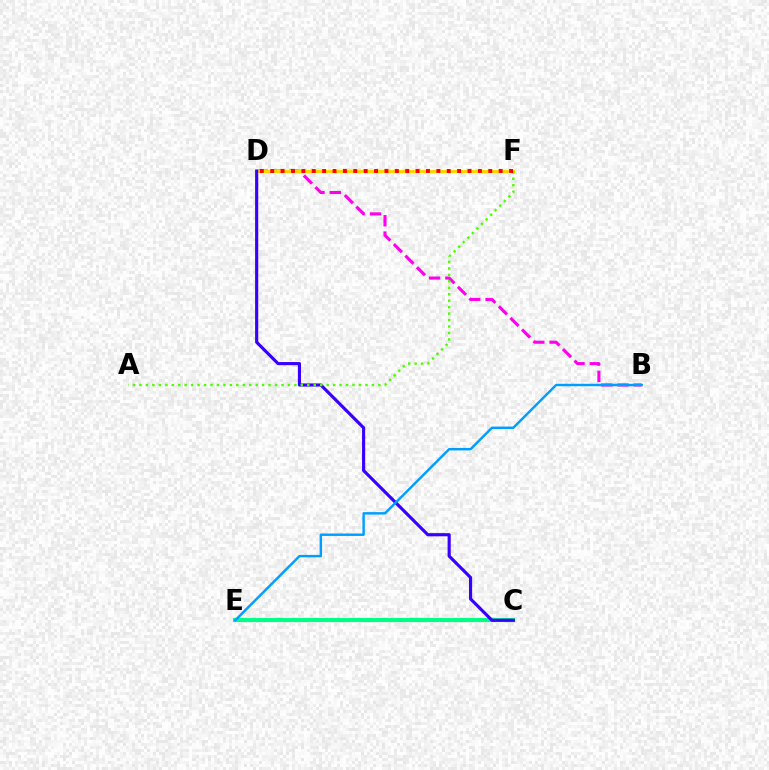{('B', 'D'): [{'color': '#ff00ed', 'line_style': 'dashed', 'thickness': 2.22}], ('D', 'F'): [{'color': '#ffd500', 'line_style': 'solid', 'thickness': 2.22}, {'color': '#ff0000', 'line_style': 'dotted', 'thickness': 2.82}], ('C', 'E'): [{'color': '#00ff86', 'line_style': 'solid', 'thickness': 2.98}], ('C', 'D'): [{'color': '#3700ff', 'line_style': 'solid', 'thickness': 2.26}], ('A', 'F'): [{'color': '#4fff00', 'line_style': 'dotted', 'thickness': 1.75}], ('B', 'E'): [{'color': '#009eff', 'line_style': 'solid', 'thickness': 1.76}]}